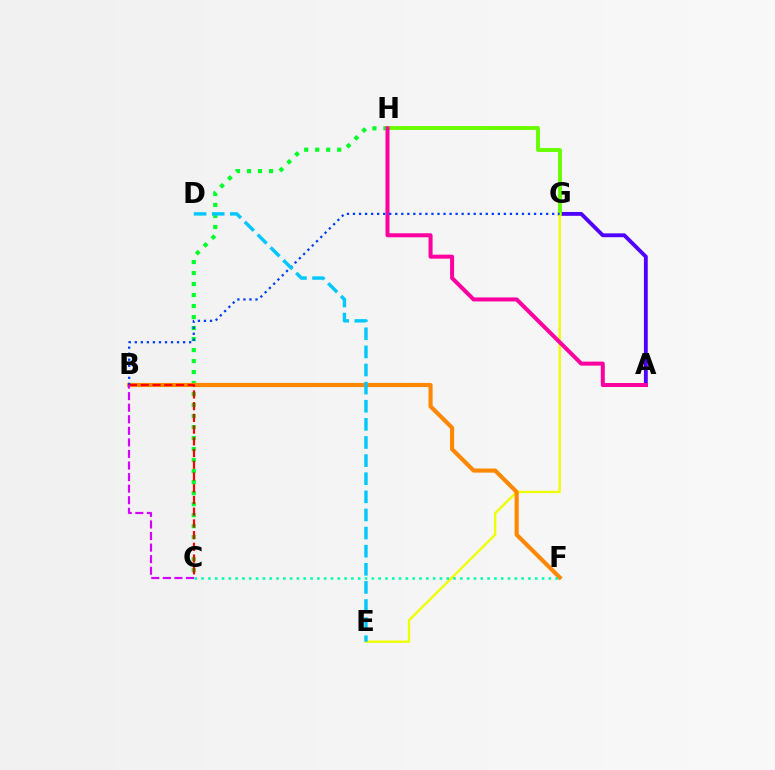{('C', 'H'): [{'color': '#00ff27', 'line_style': 'dotted', 'thickness': 2.99}], ('A', 'G'): [{'color': '#4f00ff', 'line_style': 'solid', 'thickness': 2.77}], ('G', 'H'): [{'color': '#66ff00', 'line_style': 'solid', 'thickness': 2.78}], ('E', 'G'): [{'color': '#eeff00', 'line_style': 'solid', 'thickness': 1.69}], ('B', 'F'): [{'color': '#ff8800', 'line_style': 'solid', 'thickness': 2.97}], ('C', 'F'): [{'color': '#00ffaf', 'line_style': 'dotted', 'thickness': 1.85}], ('A', 'H'): [{'color': '#ff00a0', 'line_style': 'solid', 'thickness': 2.89}], ('B', 'G'): [{'color': '#003fff', 'line_style': 'dotted', 'thickness': 1.64}], ('B', 'C'): [{'color': '#ff0000', 'line_style': 'dashed', 'thickness': 1.59}, {'color': '#d600ff', 'line_style': 'dashed', 'thickness': 1.57}], ('D', 'E'): [{'color': '#00c7ff', 'line_style': 'dashed', 'thickness': 2.46}]}